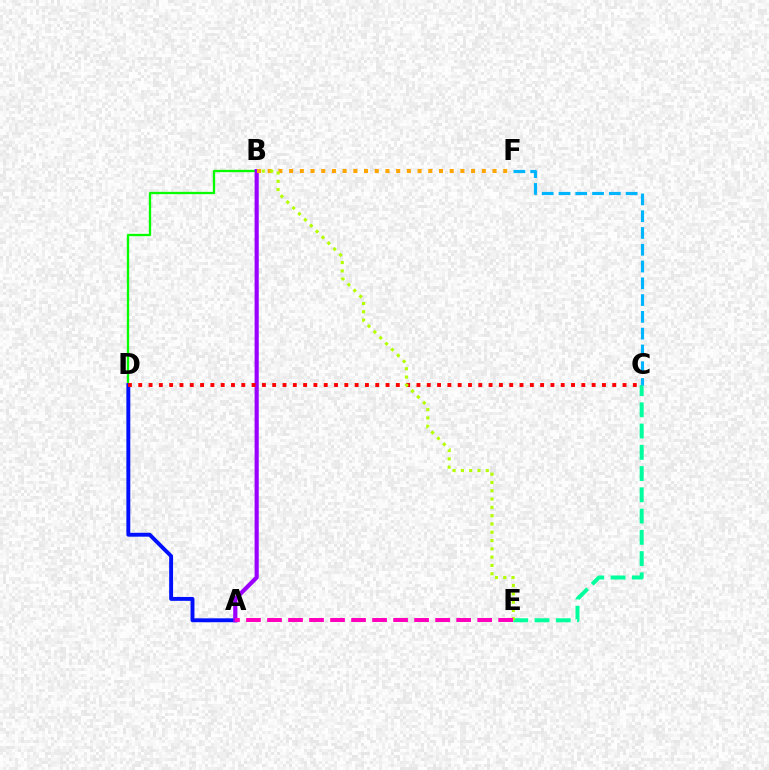{('B', 'D'): [{'color': '#08ff00', 'line_style': 'solid', 'thickness': 1.67}], ('C', 'E'): [{'color': '#00ff9d', 'line_style': 'dashed', 'thickness': 2.89}], ('C', 'F'): [{'color': '#00b5ff', 'line_style': 'dashed', 'thickness': 2.28}], ('A', 'D'): [{'color': '#0010ff', 'line_style': 'solid', 'thickness': 2.81}], ('A', 'B'): [{'color': '#9b00ff', 'line_style': 'solid', 'thickness': 2.99}], ('B', 'F'): [{'color': '#ffa500', 'line_style': 'dotted', 'thickness': 2.91}], ('C', 'D'): [{'color': '#ff0000', 'line_style': 'dotted', 'thickness': 2.8}], ('B', 'E'): [{'color': '#b3ff00', 'line_style': 'dotted', 'thickness': 2.25}], ('A', 'E'): [{'color': '#ff00bd', 'line_style': 'dashed', 'thickness': 2.85}]}